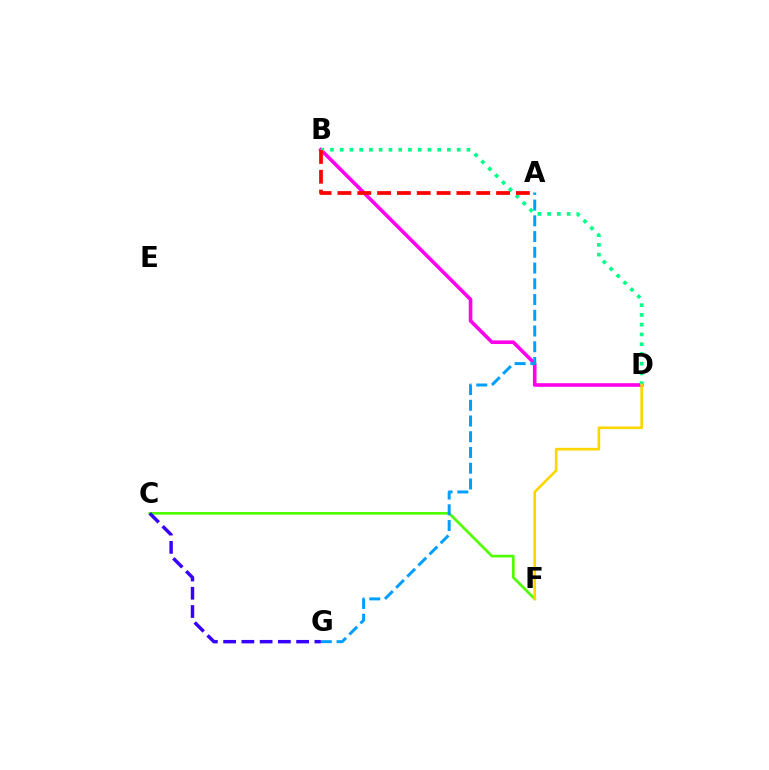{('C', 'F'): [{'color': '#4fff00', 'line_style': 'solid', 'thickness': 1.93}], ('B', 'D'): [{'color': '#ff00ed', 'line_style': 'solid', 'thickness': 2.6}, {'color': '#00ff86', 'line_style': 'dotted', 'thickness': 2.65}], ('A', 'G'): [{'color': '#009eff', 'line_style': 'dashed', 'thickness': 2.14}], ('C', 'G'): [{'color': '#3700ff', 'line_style': 'dashed', 'thickness': 2.48}], ('D', 'F'): [{'color': '#ffd500', 'line_style': 'solid', 'thickness': 1.9}], ('A', 'B'): [{'color': '#ff0000', 'line_style': 'dashed', 'thickness': 2.69}]}